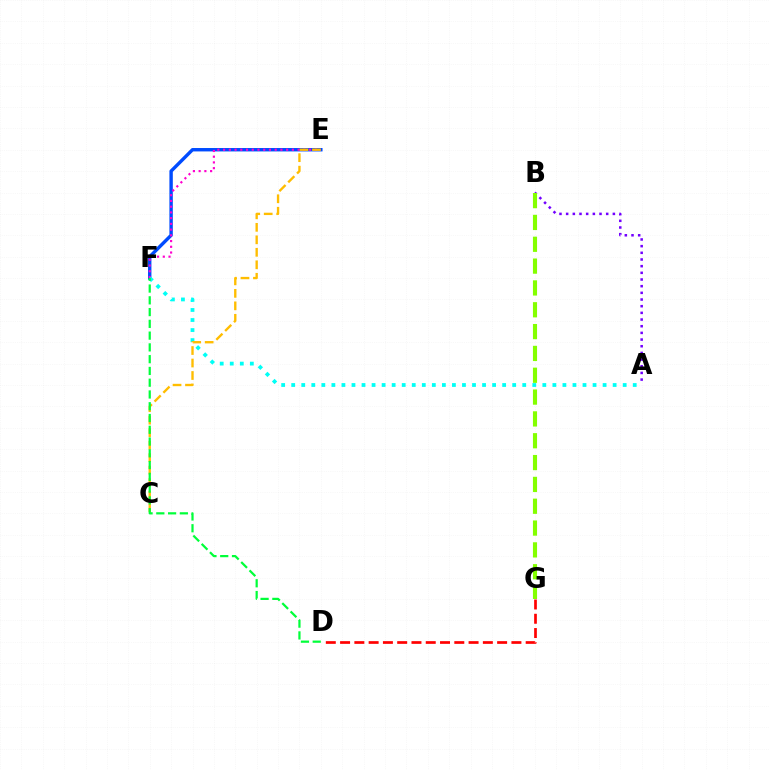{('E', 'F'): [{'color': '#004bff', 'line_style': 'solid', 'thickness': 2.45}, {'color': '#ff00cf', 'line_style': 'dotted', 'thickness': 1.56}], ('D', 'G'): [{'color': '#ff0000', 'line_style': 'dashed', 'thickness': 1.94}], ('A', 'B'): [{'color': '#7200ff', 'line_style': 'dotted', 'thickness': 1.81}], ('A', 'F'): [{'color': '#00fff6', 'line_style': 'dotted', 'thickness': 2.73}], ('B', 'G'): [{'color': '#84ff00', 'line_style': 'dashed', 'thickness': 2.97}], ('C', 'E'): [{'color': '#ffbd00', 'line_style': 'dashed', 'thickness': 1.7}], ('D', 'F'): [{'color': '#00ff39', 'line_style': 'dashed', 'thickness': 1.6}]}